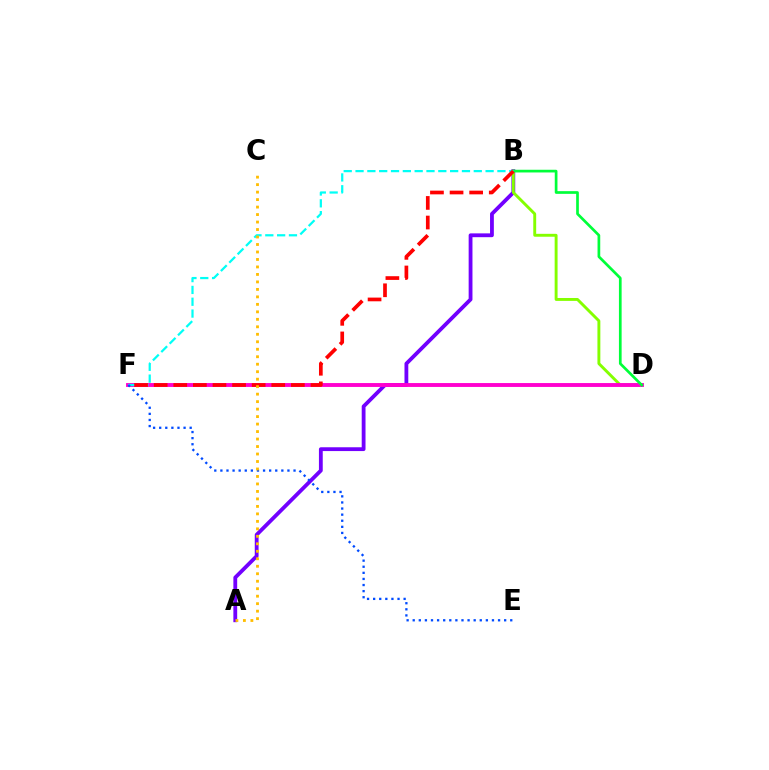{('A', 'B'): [{'color': '#7200ff', 'line_style': 'solid', 'thickness': 2.74}], ('B', 'D'): [{'color': '#84ff00', 'line_style': 'solid', 'thickness': 2.09}, {'color': '#00ff39', 'line_style': 'solid', 'thickness': 1.94}], ('D', 'F'): [{'color': '#ff00cf', 'line_style': 'solid', 'thickness': 2.8}], ('B', 'F'): [{'color': '#00fff6', 'line_style': 'dashed', 'thickness': 1.61}, {'color': '#ff0000', 'line_style': 'dashed', 'thickness': 2.66}], ('E', 'F'): [{'color': '#004bff', 'line_style': 'dotted', 'thickness': 1.66}], ('A', 'C'): [{'color': '#ffbd00', 'line_style': 'dotted', 'thickness': 2.03}]}